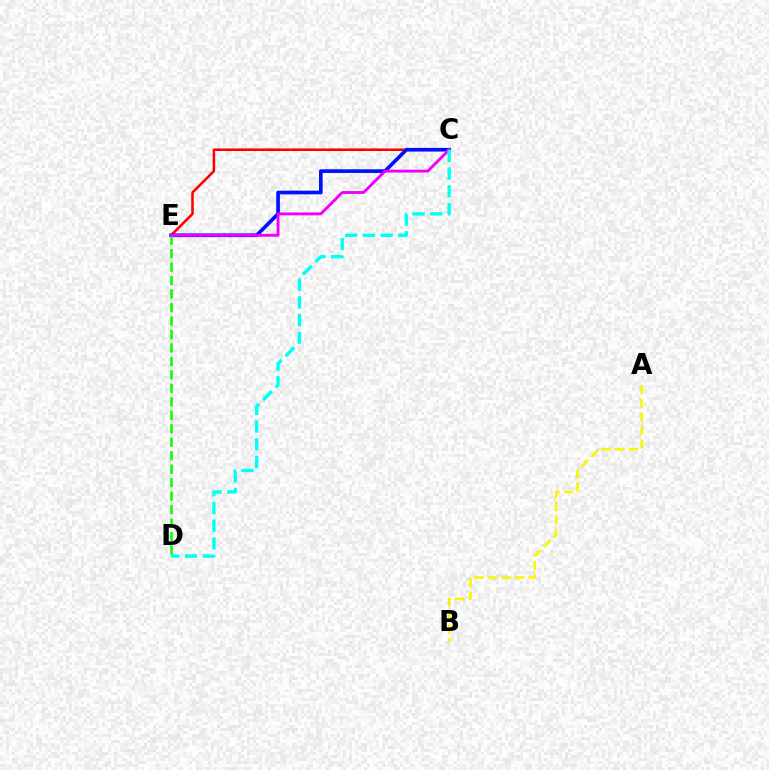{('C', 'E'): [{'color': '#ff0000', 'line_style': 'solid', 'thickness': 1.84}, {'color': '#0010ff', 'line_style': 'solid', 'thickness': 2.64}, {'color': '#ee00ff', 'line_style': 'solid', 'thickness': 2.07}], ('D', 'E'): [{'color': '#08ff00', 'line_style': 'dashed', 'thickness': 1.83}], ('A', 'B'): [{'color': '#fcf500', 'line_style': 'dashed', 'thickness': 1.84}], ('C', 'D'): [{'color': '#00fff6', 'line_style': 'dashed', 'thickness': 2.41}]}